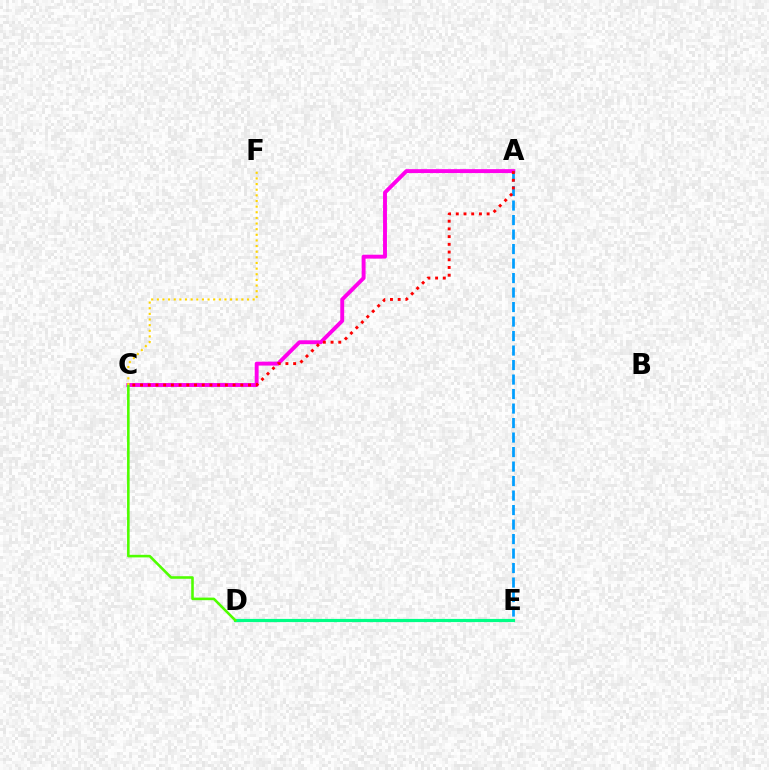{('D', 'E'): [{'color': '#3700ff', 'line_style': 'dashed', 'thickness': 2.02}, {'color': '#00ff86', 'line_style': 'solid', 'thickness': 2.28}], ('A', 'C'): [{'color': '#ff00ed', 'line_style': 'solid', 'thickness': 2.81}, {'color': '#ff0000', 'line_style': 'dotted', 'thickness': 2.1}], ('C', 'D'): [{'color': '#4fff00', 'line_style': 'solid', 'thickness': 1.86}], ('A', 'E'): [{'color': '#009eff', 'line_style': 'dashed', 'thickness': 1.97}], ('C', 'F'): [{'color': '#ffd500', 'line_style': 'dotted', 'thickness': 1.53}]}